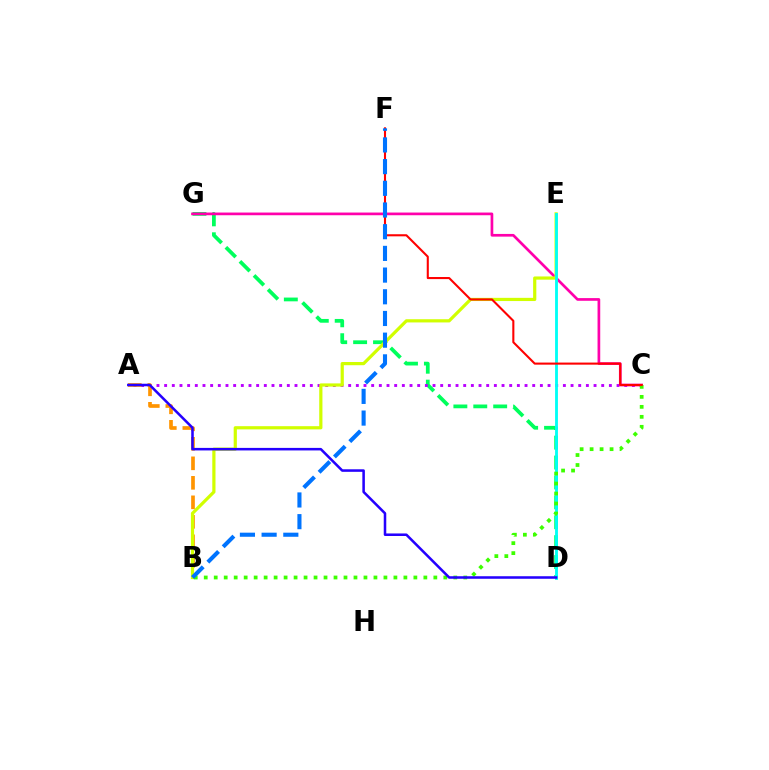{('D', 'G'): [{'color': '#00ff5c', 'line_style': 'dashed', 'thickness': 2.7}], ('A', 'C'): [{'color': '#b900ff', 'line_style': 'dotted', 'thickness': 2.08}], ('C', 'G'): [{'color': '#ff00ac', 'line_style': 'solid', 'thickness': 1.94}], ('A', 'B'): [{'color': '#ff9400', 'line_style': 'dashed', 'thickness': 2.65}], ('B', 'E'): [{'color': '#d1ff00', 'line_style': 'solid', 'thickness': 2.31}], ('D', 'E'): [{'color': '#00fff6', 'line_style': 'solid', 'thickness': 2.05}], ('B', 'C'): [{'color': '#3dff00', 'line_style': 'dotted', 'thickness': 2.71}], ('C', 'F'): [{'color': '#ff0000', 'line_style': 'solid', 'thickness': 1.51}], ('A', 'D'): [{'color': '#2500ff', 'line_style': 'solid', 'thickness': 1.83}], ('B', 'F'): [{'color': '#0074ff', 'line_style': 'dashed', 'thickness': 2.95}]}